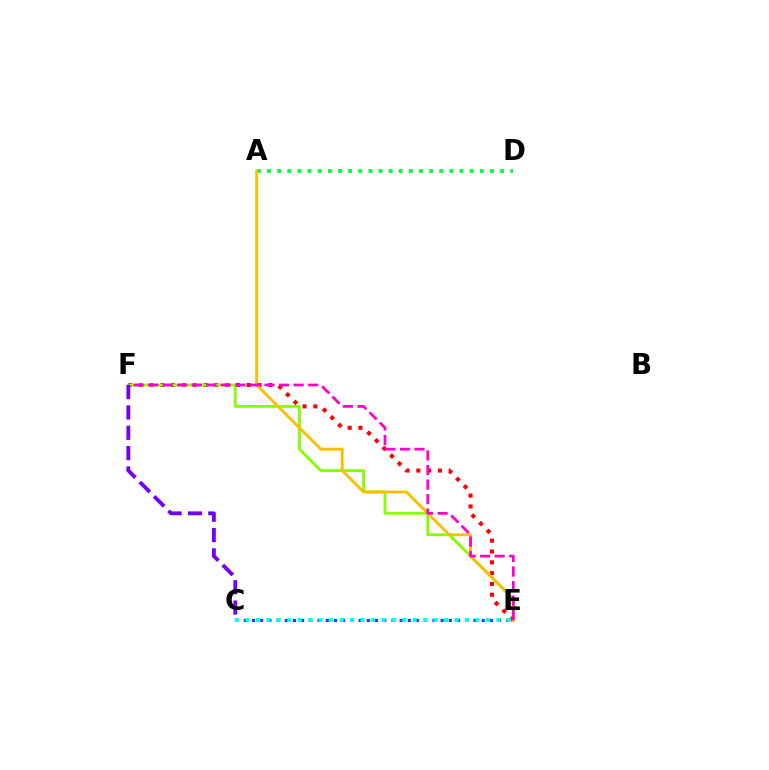{('E', 'F'): [{'color': '#ff0000', 'line_style': 'dotted', 'thickness': 2.93}, {'color': '#84ff00', 'line_style': 'solid', 'thickness': 2.01}, {'color': '#ff00cf', 'line_style': 'dashed', 'thickness': 1.98}], ('A', 'D'): [{'color': '#00ff39', 'line_style': 'dotted', 'thickness': 2.75}], ('C', 'E'): [{'color': '#004bff', 'line_style': 'dotted', 'thickness': 2.23}, {'color': '#00fff6', 'line_style': 'dotted', 'thickness': 2.84}], ('A', 'E'): [{'color': '#ffbd00', 'line_style': 'solid', 'thickness': 2.08}], ('C', 'F'): [{'color': '#7200ff', 'line_style': 'dashed', 'thickness': 2.76}]}